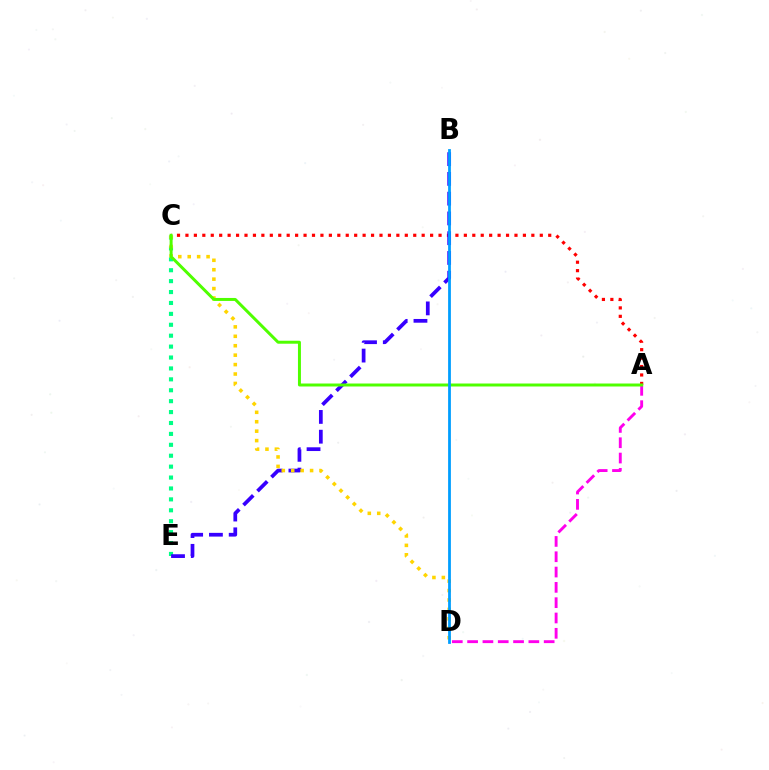{('A', 'D'): [{'color': '#ff00ed', 'line_style': 'dashed', 'thickness': 2.08}], ('A', 'C'): [{'color': '#ff0000', 'line_style': 'dotted', 'thickness': 2.29}, {'color': '#4fff00', 'line_style': 'solid', 'thickness': 2.14}], ('C', 'E'): [{'color': '#00ff86', 'line_style': 'dotted', 'thickness': 2.96}], ('B', 'E'): [{'color': '#3700ff', 'line_style': 'dashed', 'thickness': 2.69}], ('C', 'D'): [{'color': '#ffd500', 'line_style': 'dotted', 'thickness': 2.56}], ('B', 'D'): [{'color': '#009eff', 'line_style': 'solid', 'thickness': 2.01}]}